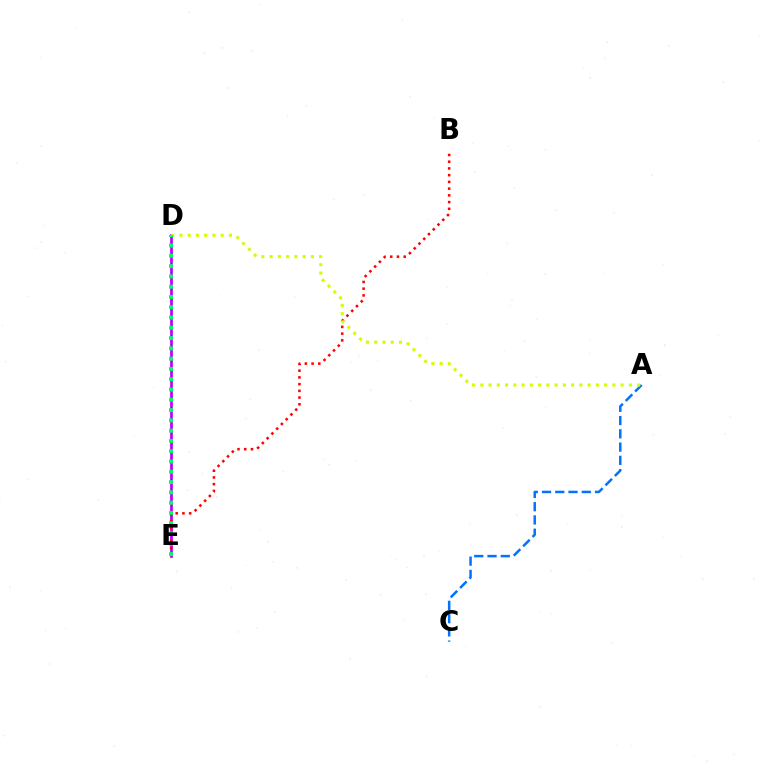{('D', 'E'): [{'color': '#b900ff', 'line_style': 'solid', 'thickness': 1.95}, {'color': '#00ff5c', 'line_style': 'dotted', 'thickness': 2.79}], ('A', 'C'): [{'color': '#0074ff', 'line_style': 'dashed', 'thickness': 1.8}], ('B', 'E'): [{'color': '#ff0000', 'line_style': 'dotted', 'thickness': 1.83}], ('A', 'D'): [{'color': '#d1ff00', 'line_style': 'dotted', 'thickness': 2.24}]}